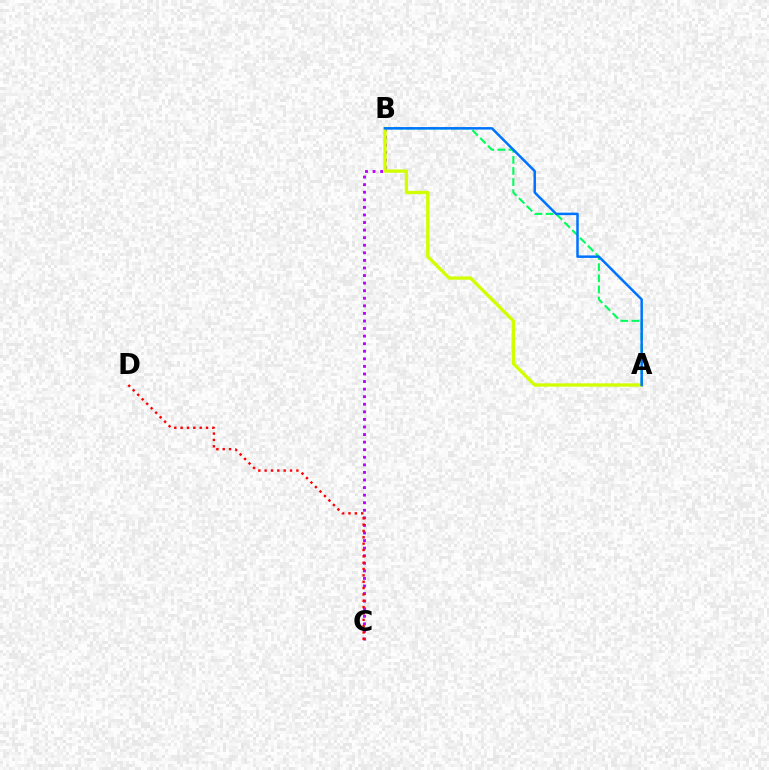{('A', 'B'): [{'color': '#00ff5c', 'line_style': 'dashed', 'thickness': 1.51}, {'color': '#d1ff00', 'line_style': 'solid', 'thickness': 2.39}, {'color': '#0074ff', 'line_style': 'solid', 'thickness': 1.81}], ('B', 'C'): [{'color': '#b900ff', 'line_style': 'dotted', 'thickness': 2.06}], ('C', 'D'): [{'color': '#ff0000', 'line_style': 'dotted', 'thickness': 1.72}]}